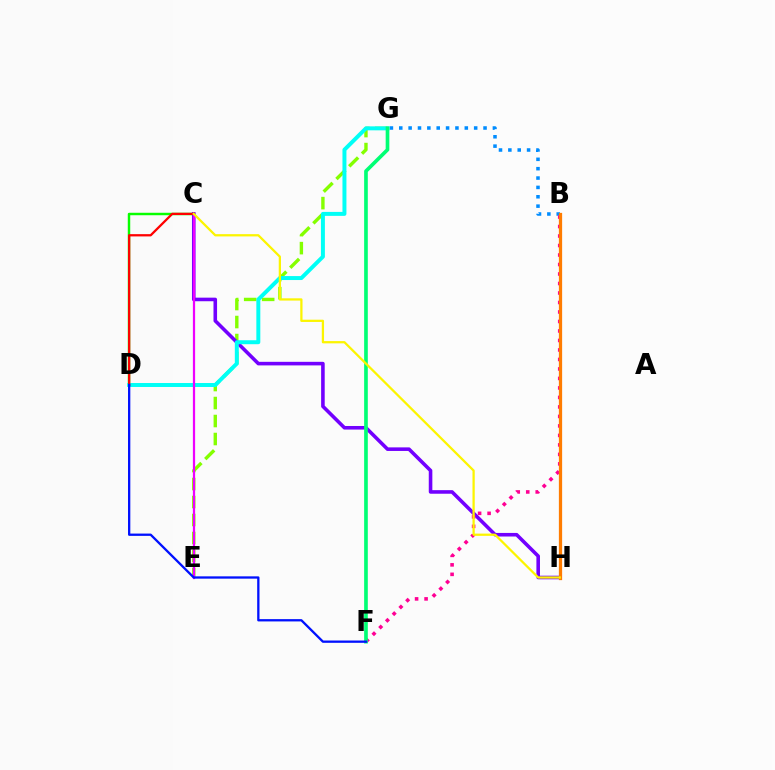{('E', 'G'): [{'color': '#84ff00', 'line_style': 'dashed', 'thickness': 2.44}], ('C', 'D'): [{'color': '#08ff00', 'line_style': 'solid', 'thickness': 1.77}, {'color': '#ff0000', 'line_style': 'solid', 'thickness': 1.63}], ('C', 'H'): [{'color': '#7200ff', 'line_style': 'solid', 'thickness': 2.58}, {'color': '#fcf500', 'line_style': 'solid', 'thickness': 1.63}], ('B', 'G'): [{'color': '#008cff', 'line_style': 'dotted', 'thickness': 2.54}], ('B', 'F'): [{'color': '#ff0094', 'line_style': 'dotted', 'thickness': 2.58}], ('D', 'G'): [{'color': '#00fff6', 'line_style': 'solid', 'thickness': 2.85}], ('C', 'E'): [{'color': '#ee00ff', 'line_style': 'solid', 'thickness': 1.61}], ('B', 'H'): [{'color': '#ff7c00', 'line_style': 'solid', 'thickness': 2.35}], ('F', 'G'): [{'color': '#00ff74', 'line_style': 'solid', 'thickness': 2.64}], ('D', 'F'): [{'color': '#0010ff', 'line_style': 'solid', 'thickness': 1.66}]}